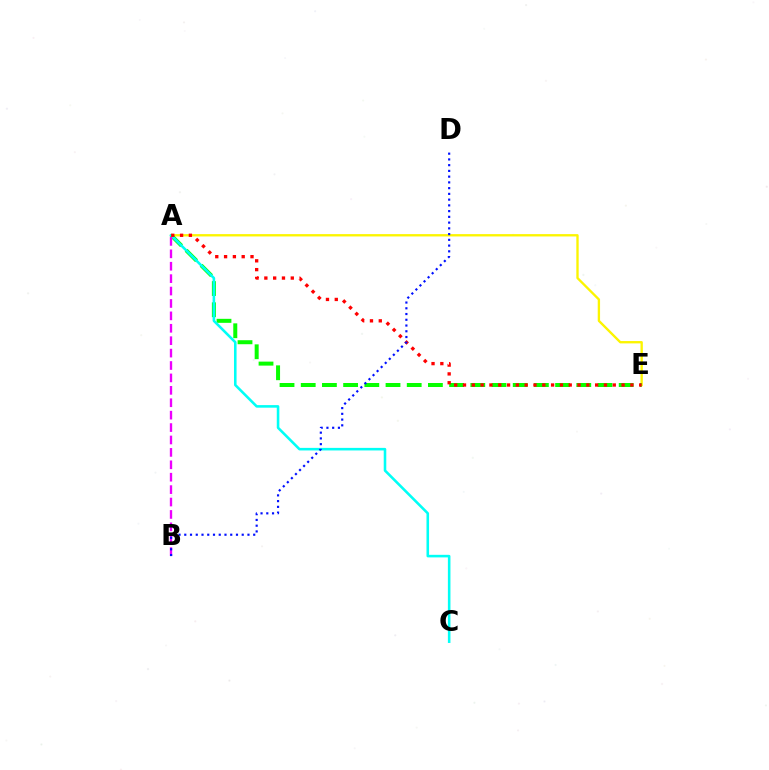{('A', 'E'): [{'color': '#fcf500', 'line_style': 'solid', 'thickness': 1.69}, {'color': '#08ff00', 'line_style': 'dashed', 'thickness': 2.88}, {'color': '#ff0000', 'line_style': 'dotted', 'thickness': 2.39}], ('A', 'C'): [{'color': '#00fff6', 'line_style': 'solid', 'thickness': 1.85}], ('A', 'B'): [{'color': '#ee00ff', 'line_style': 'dashed', 'thickness': 1.69}], ('B', 'D'): [{'color': '#0010ff', 'line_style': 'dotted', 'thickness': 1.56}]}